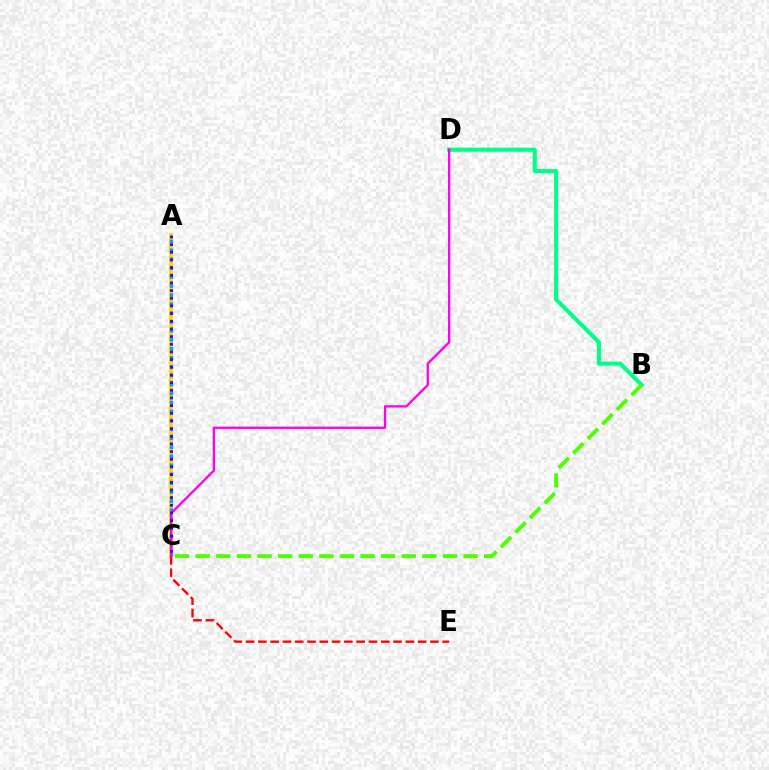{('B', 'D'): [{'color': '#00ff86', 'line_style': 'solid', 'thickness': 2.94}], ('A', 'C'): [{'color': '#ffd500', 'line_style': 'solid', 'thickness': 2.93}, {'color': '#009eff', 'line_style': 'dotted', 'thickness': 2.43}, {'color': '#3700ff', 'line_style': 'dotted', 'thickness': 2.08}], ('C', 'E'): [{'color': '#ff0000', 'line_style': 'dashed', 'thickness': 1.67}], ('C', 'D'): [{'color': '#ff00ed', 'line_style': 'solid', 'thickness': 1.65}], ('B', 'C'): [{'color': '#4fff00', 'line_style': 'dashed', 'thickness': 2.8}]}